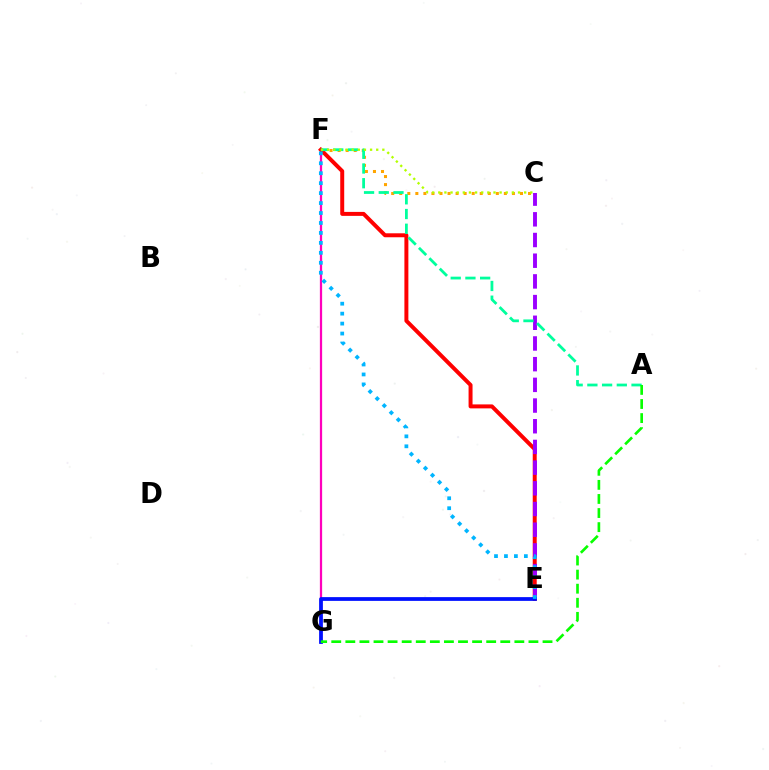{('F', 'G'): [{'color': '#ff00bd', 'line_style': 'solid', 'thickness': 1.62}], ('C', 'F'): [{'color': '#ffa500', 'line_style': 'dotted', 'thickness': 2.19}, {'color': '#b3ff00', 'line_style': 'dotted', 'thickness': 1.67}], ('E', 'F'): [{'color': '#ff0000', 'line_style': 'solid', 'thickness': 2.86}, {'color': '#00b5ff', 'line_style': 'dotted', 'thickness': 2.7}], ('C', 'E'): [{'color': '#9b00ff', 'line_style': 'dashed', 'thickness': 2.81}], ('A', 'F'): [{'color': '#00ff9d', 'line_style': 'dashed', 'thickness': 2.0}], ('E', 'G'): [{'color': '#0010ff', 'line_style': 'solid', 'thickness': 2.7}], ('A', 'G'): [{'color': '#08ff00', 'line_style': 'dashed', 'thickness': 1.91}]}